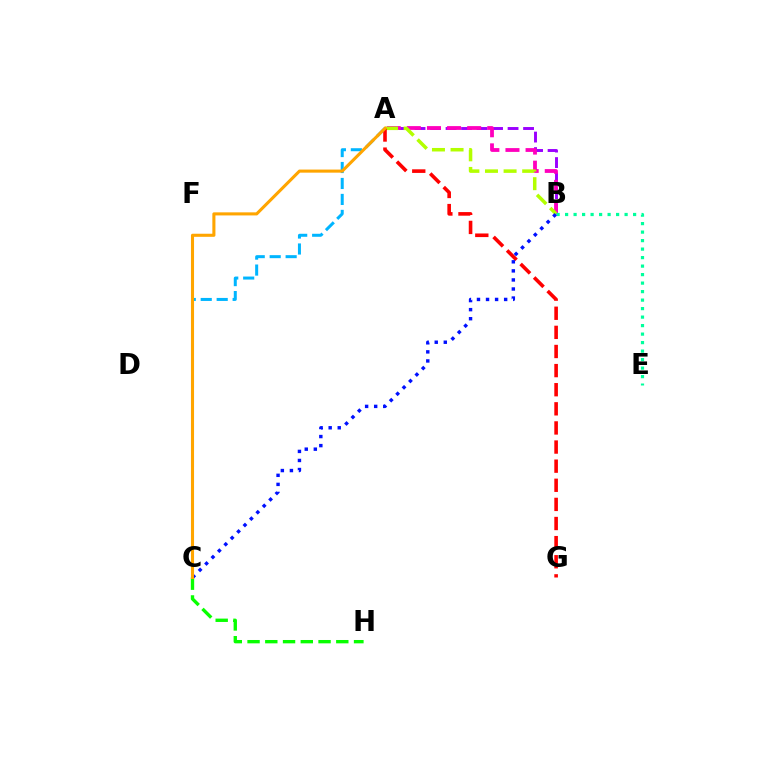{('A', 'B'): [{'color': '#9b00ff', 'line_style': 'dashed', 'thickness': 2.11}, {'color': '#ff00bd', 'line_style': 'dashed', 'thickness': 2.73}, {'color': '#b3ff00', 'line_style': 'dashed', 'thickness': 2.53}], ('C', 'H'): [{'color': '#08ff00', 'line_style': 'dashed', 'thickness': 2.41}], ('A', 'C'): [{'color': '#00b5ff', 'line_style': 'dashed', 'thickness': 2.17}, {'color': '#ffa500', 'line_style': 'solid', 'thickness': 2.22}], ('A', 'G'): [{'color': '#ff0000', 'line_style': 'dashed', 'thickness': 2.6}], ('B', 'E'): [{'color': '#00ff9d', 'line_style': 'dotted', 'thickness': 2.31}], ('B', 'C'): [{'color': '#0010ff', 'line_style': 'dotted', 'thickness': 2.46}]}